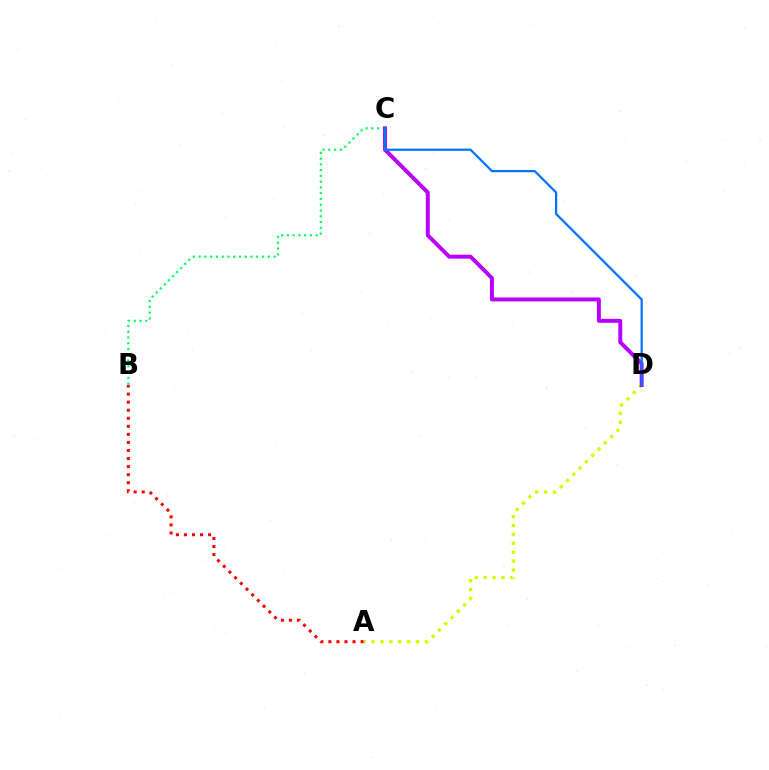{('B', 'C'): [{'color': '#00ff5c', 'line_style': 'dotted', 'thickness': 1.57}], ('A', 'D'): [{'color': '#d1ff00', 'line_style': 'dotted', 'thickness': 2.42}], ('C', 'D'): [{'color': '#b900ff', 'line_style': 'solid', 'thickness': 2.85}, {'color': '#0074ff', 'line_style': 'solid', 'thickness': 1.61}], ('A', 'B'): [{'color': '#ff0000', 'line_style': 'dotted', 'thickness': 2.19}]}